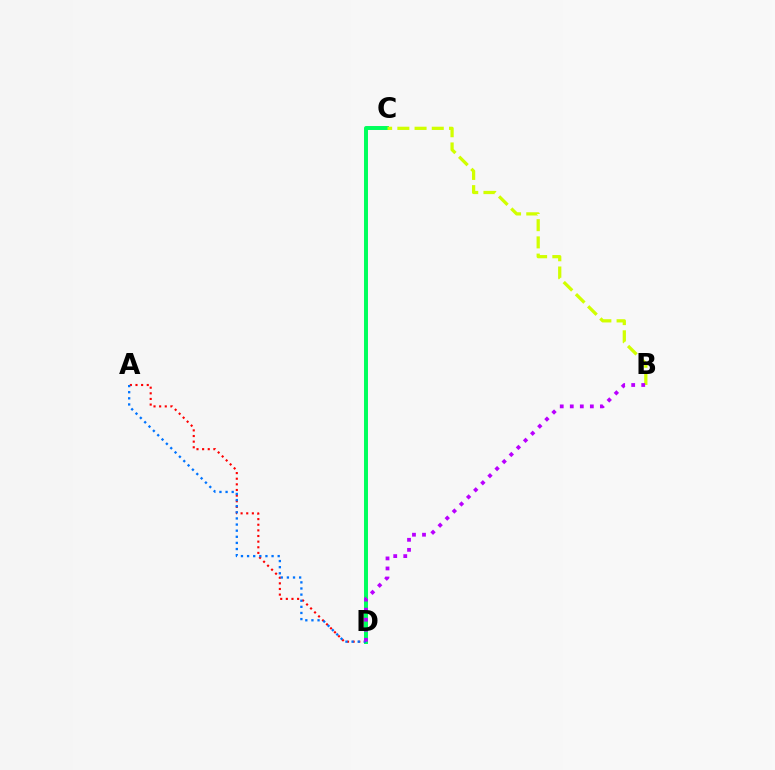{('A', 'D'): [{'color': '#ff0000', 'line_style': 'dotted', 'thickness': 1.53}, {'color': '#0074ff', 'line_style': 'dotted', 'thickness': 1.66}], ('C', 'D'): [{'color': '#00ff5c', 'line_style': 'solid', 'thickness': 2.85}], ('B', 'C'): [{'color': '#d1ff00', 'line_style': 'dashed', 'thickness': 2.34}], ('B', 'D'): [{'color': '#b900ff', 'line_style': 'dotted', 'thickness': 2.73}]}